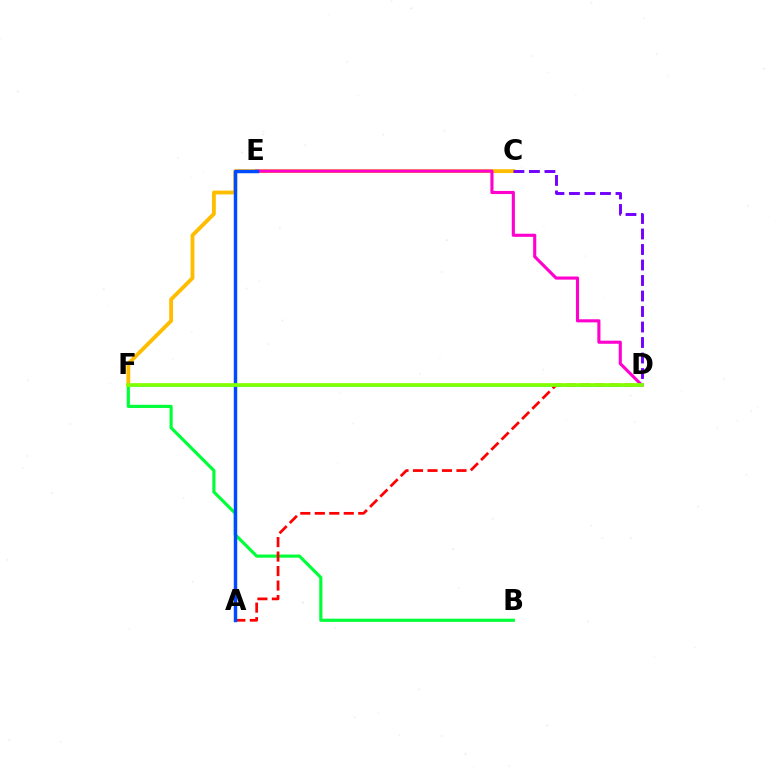{('B', 'F'): [{'color': '#00ff39', 'line_style': 'solid', 'thickness': 2.27}], ('D', 'F'): [{'color': '#00fff6', 'line_style': 'solid', 'thickness': 2.1}, {'color': '#84ff00', 'line_style': 'solid', 'thickness': 2.65}], ('C', 'F'): [{'color': '#ffbd00', 'line_style': 'solid', 'thickness': 2.77}], ('A', 'D'): [{'color': '#ff0000', 'line_style': 'dashed', 'thickness': 1.97}], ('D', 'E'): [{'color': '#ff00cf', 'line_style': 'solid', 'thickness': 2.24}], ('A', 'E'): [{'color': '#004bff', 'line_style': 'solid', 'thickness': 2.48}], ('C', 'D'): [{'color': '#7200ff', 'line_style': 'dashed', 'thickness': 2.11}]}